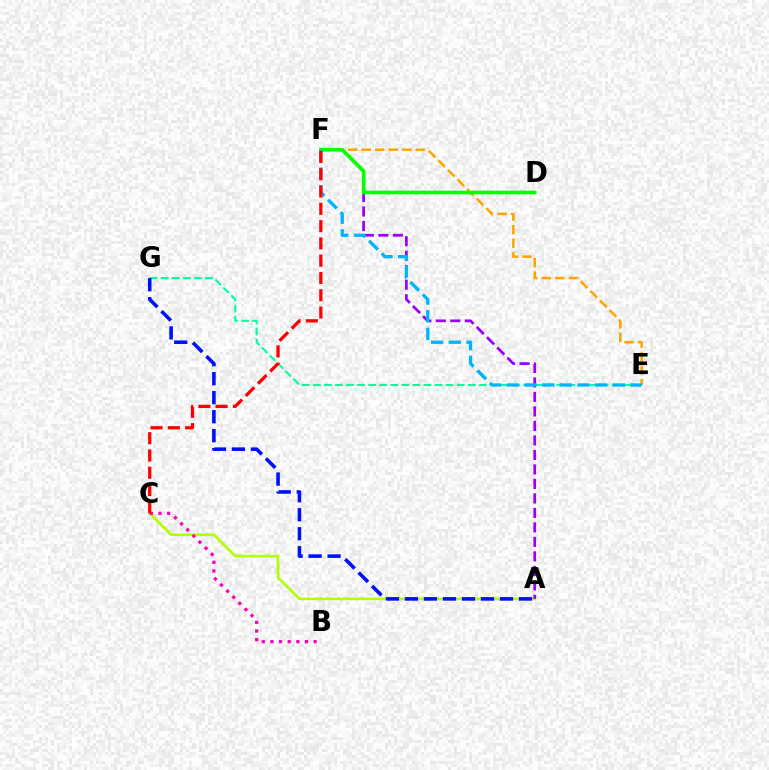{('A', 'C'): [{'color': '#b3ff00', 'line_style': 'solid', 'thickness': 1.89}], ('E', 'F'): [{'color': '#ffa500', 'line_style': 'dashed', 'thickness': 1.84}, {'color': '#00b5ff', 'line_style': 'dashed', 'thickness': 2.4}], ('E', 'G'): [{'color': '#00ff9d', 'line_style': 'dashed', 'thickness': 1.5}], ('A', 'G'): [{'color': '#0010ff', 'line_style': 'dashed', 'thickness': 2.58}], ('A', 'F'): [{'color': '#9b00ff', 'line_style': 'dashed', 'thickness': 1.97}], ('B', 'C'): [{'color': '#ff00bd', 'line_style': 'dotted', 'thickness': 2.35}], ('D', 'F'): [{'color': '#08ff00', 'line_style': 'solid', 'thickness': 2.63}], ('C', 'F'): [{'color': '#ff0000', 'line_style': 'dashed', 'thickness': 2.35}]}